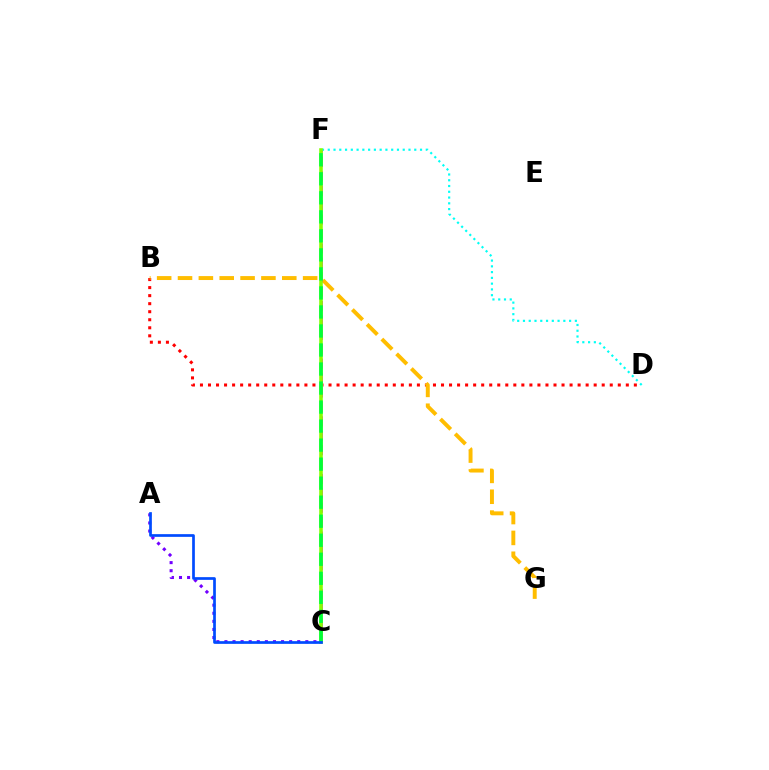{('B', 'D'): [{'color': '#ff0000', 'line_style': 'dotted', 'thickness': 2.18}], ('B', 'G'): [{'color': '#ffbd00', 'line_style': 'dashed', 'thickness': 2.83}], ('A', 'C'): [{'color': '#7200ff', 'line_style': 'dotted', 'thickness': 2.2}, {'color': '#004bff', 'line_style': 'solid', 'thickness': 1.94}], ('C', 'F'): [{'color': '#ff00cf', 'line_style': 'dashed', 'thickness': 1.96}, {'color': '#84ff00', 'line_style': 'solid', 'thickness': 2.57}, {'color': '#00ff39', 'line_style': 'dashed', 'thickness': 2.58}], ('D', 'F'): [{'color': '#00fff6', 'line_style': 'dotted', 'thickness': 1.57}]}